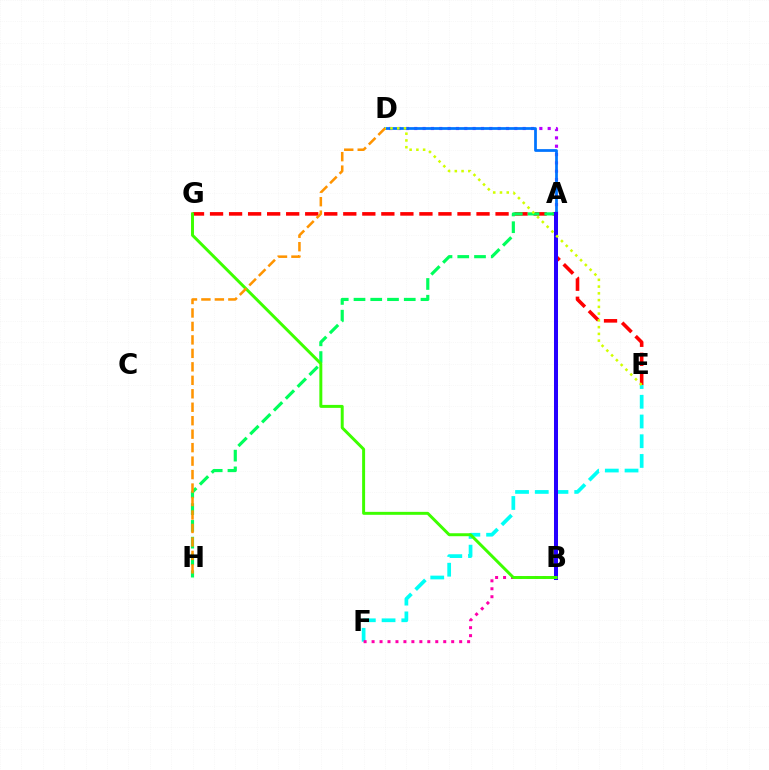{('E', 'F'): [{'color': '#00fff6', 'line_style': 'dashed', 'thickness': 2.68}], ('A', 'D'): [{'color': '#b900ff', 'line_style': 'dotted', 'thickness': 2.27}, {'color': '#0074ff', 'line_style': 'solid', 'thickness': 1.97}], ('B', 'F'): [{'color': '#ff00ac', 'line_style': 'dotted', 'thickness': 2.16}], ('E', 'G'): [{'color': '#ff0000', 'line_style': 'dashed', 'thickness': 2.59}], ('A', 'H'): [{'color': '#00ff5c', 'line_style': 'dashed', 'thickness': 2.28}], ('A', 'B'): [{'color': '#2500ff', 'line_style': 'solid', 'thickness': 2.89}], ('B', 'G'): [{'color': '#3dff00', 'line_style': 'solid', 'thickness': 2.13}], ('D', 'E'): [{'color': '#d1ff00', 'line_style': 'dotted', 'thickness': 1.84}], ('D', 'H'): [{'color': '#ff9400', 'line_style': 'dashed', 'thickness': 1.83}]}